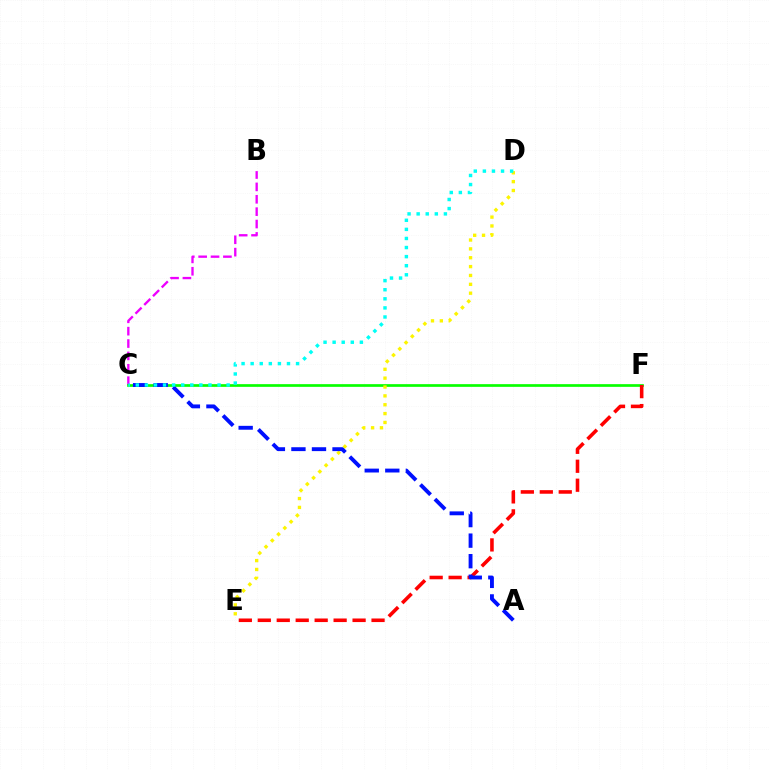{('B', 'C'): [{'color': '#ee00ff', 'line_style': 'dashed', 'thickness': 1.68}], ('C', 'F'): [{'color': '#08ff00', 'line_style': 'solid', 'thickness': 1.94}], ('D', 'E'): [{'color': '#fcf500', 'line_style': 'dotted', 'thickness': 2.41}], ('E', 'F'): [{'color': '#ff0000', 'line_style': 'dashed', 'thickness': 2.58}], ('A', 'C'): [{'color': '#0010ff', 'line_style': 'dashed', 'thickness': 2.79}], ('C', 'D'): [{'color': '#00fff6', 'line_style': 'dotted', 'thickness': 2.47}]}